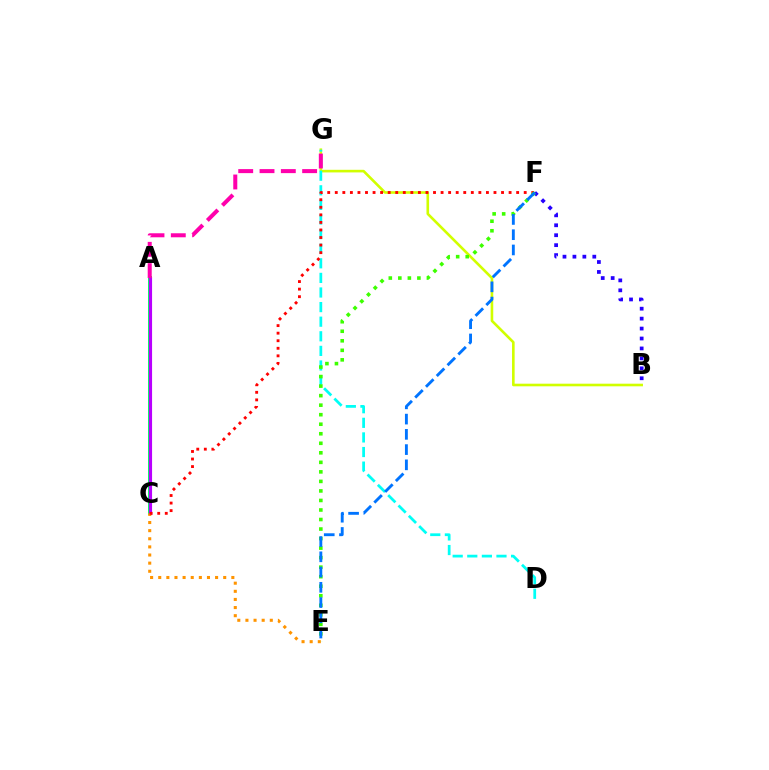{('B', 'F'): [{'color': '#2500ff', 'line_style': 'dotted', 'thickness': 2.7}], ('B', 'G'): [{'color': '#d1ff00', 'line_style': 'solid', 'thickness': 1.88}], ('A', 'C'): [{'color': '#00ff5c', 'line_style': 'solid', 'thickness': 2.82}, {'color': '#b900ff', 'line_style': 'solid', 'thickness': 2.26}], ('D', 'G'): [{'color': '#00fff6', 'line_style': 'dashed', 'thickness': 1.98}], ('C', 'E'): [{'color': '#ff9400', 'line_style': 'dotted', 'thickness': 2.21}], ('A', 'G'): [{'color': '#ff00ac', 'line_style': 'dashed', 'thickness': 2.89}], ('C', 'F'): [{'color': '#ff0000', 'line_style': 'dotted', 'thickness': 2.05}], ('E', 'F'): [{'color': '#3dff00', 'line_style': 'dotted', 'thickness': 2.59}, {'color': '#0074ff', 'line_style': 'dashed', 'thickness': 2.07}]}